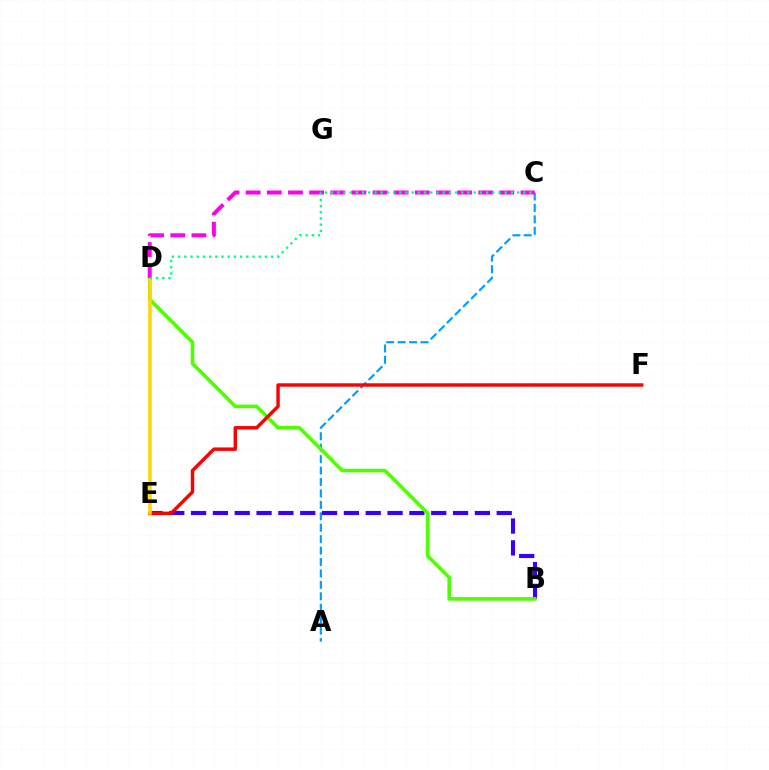{('A', 'C'): [{'color': '#009eff', 'line_style': 'dashed', 'thickness': 1.55}], ('B', 'E'): [{'color': '#3700ff', 'line_style': 'dashed', 'thickness': 2.97}], ('B', 'D'): [{'color': '#4fff00', 'line_style': 'solid', 'thickness': 2.58}], ('E', 'F'): [{'color': '#ff0000', 'line_style': 'solid', 'thickness': 2.48}], ('D', 'E'): [{'color': '#ffd500', 'line_style': 'solid', 'thickness': 2.53}], ('C', 'D'): [{'color': '#ff00ed', 'line_style': 'dashed', 'thickness': 2.87}, {'color': '#00ff86', 'line_style': 'dotted', 'thickness': 1.68}]}